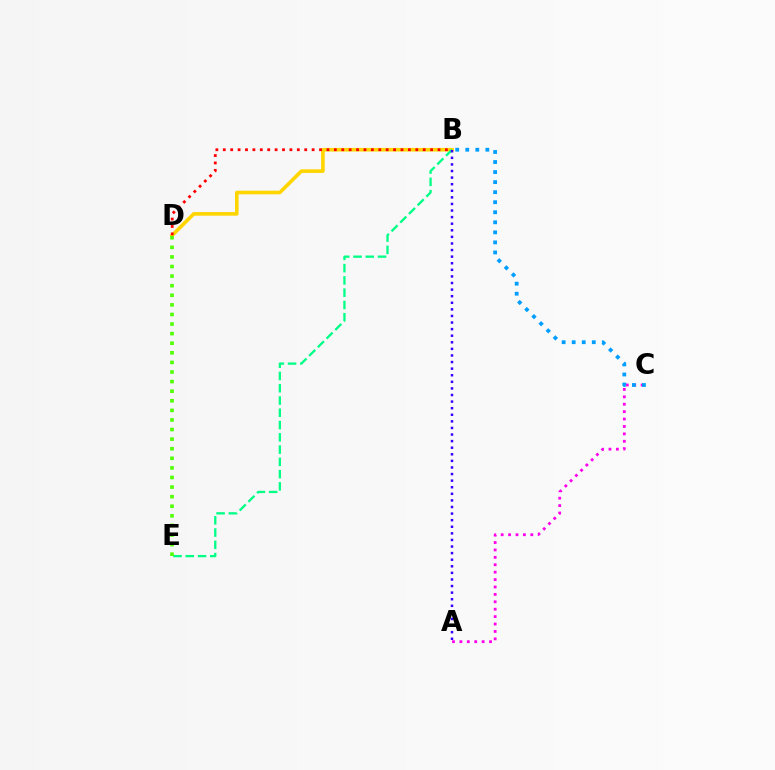{('B', 'D'): [{'color': '#ffd500', 'line_style': 'solid', 'thickness': 2.6}, {'color': '#ff0000', 'line_style': 'dotted', 'thickness': 2.01}], ('A', 'C'): [{'color': '#ff00ed', 'line_style': 'dotted', 'thickness': 2.01}], ('B', 'E'): [{'color': '#00ff86', 'line_style': 'dashed', 'thickness': 1.67}], ('B', 'C'): [{'color': '#009eff', 'line_style': 'dotted', 'thickness': 2.73}], ('A', 'B'): [{'color': '#3700ff', 'line_style': 'dotted', 'thickness': 1.79}], ('D', 'E'): [{'color': '#4fff00', 'line_style': 'dotted', 'thickness': 2.61}]}